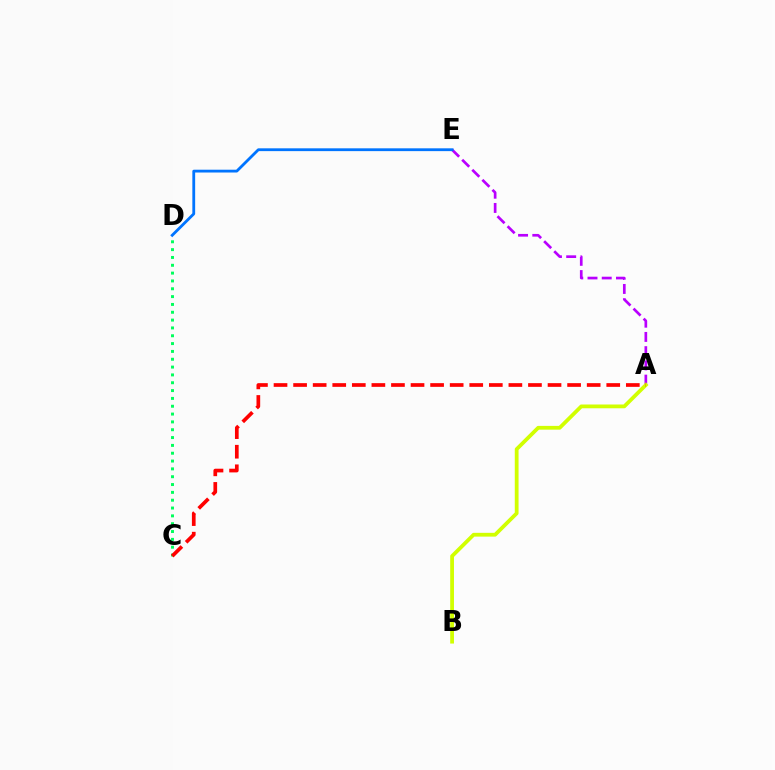{('A', 'E'): [{'color': '#b900ff', 'line_style': 'dashed', 'thickness': 1.93}], ('D', 'E'): [{'color': '#0074ff', 'line_style': 'solid', 'thickness': 2.02}], ('C', 'D'): [{'color': '#00ff5c', 'line_style': 'dotted', 'thickness': 2.13}], ('A', 'B'): [{'color': '#d1ff00', 'line_style': 'solid', 'thickness': 2.72}], ('A', 'C'): [{'color': '#ff0000', 'line_style': 'dashed', 'thickness': 2.66}]}